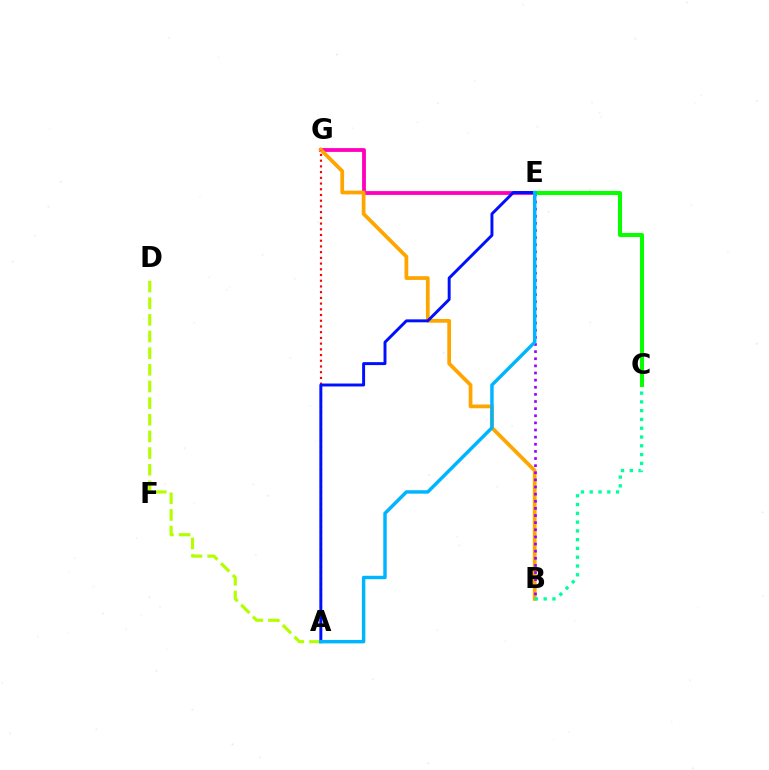{('E', 'G'): [{'color': '#ff00bd', 'line_style': 'solid', 'thickness': 2.74}], ('B', 'G'): [{'color': '#ffa500', 'line_style': 'solid', 'thickness': 2.69}], ('A', 'D'): [{'color': '#b3ff00', 'line_style': 'dashed', 'thickness': 2.26}], ('A', 'G'): [{'color': '#ff0000', 'line_style': 'dotted', 'thickness': 1.55}], ('B', 'C'): [{'color': '#00ff9d', 'line_style': 'dotted', 'thickness': 2.39}], ('B', 'E'): [{'color': '#9b00ff', 'line_style': 'dotted', 'thickness': 1.94}], ('C', 'E'): [{'color': '#08ff00', 'line_style': 'solid', 'thickness': 2.91}], ('A', 'E'): [{'color': '#0010ff', 'line_style': 'solid', 'thickness': 2.12}, {'color': '#00b5ff', 'line_style': 'solid', 'thickness': 2.48}]}